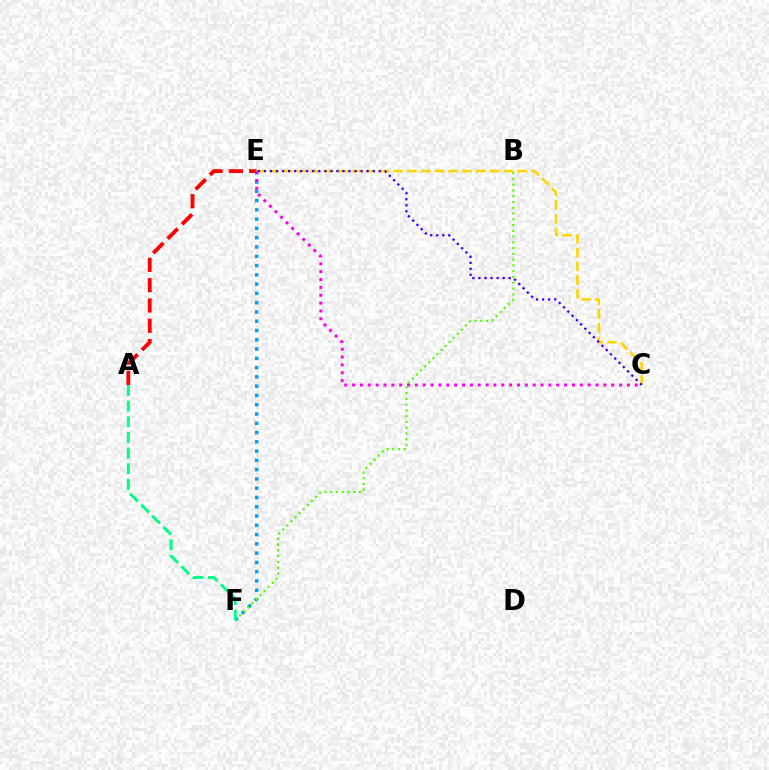{('E', 'F'): [{'color': '#009eff', 'line_style': 'dotted', 'thickness': 2.52}], ('A', 'E'): [{'color': '#ff0000', 'line_style': 'dashed', 'thickness': 2.76}], ('B', 'F'): [{'color': '#4fff00', 'line_style': 'dotted', 'thickness': 1.57}], ('C', 'E'): [{'color': '#ffd500', 'line_style': 'dashed', 'thickness': 1.87}, {'color': '#ff00ed', 'line_style': 'dotted', 'thickness': 2.13}, {'color': '#3700ff', 'line_style': 'dotted', 'thickness': 1.64}], ('A', 'F'): [{'color': '#00ff86', 'line_style': 'dashed', 'thickness': 2.13}]}